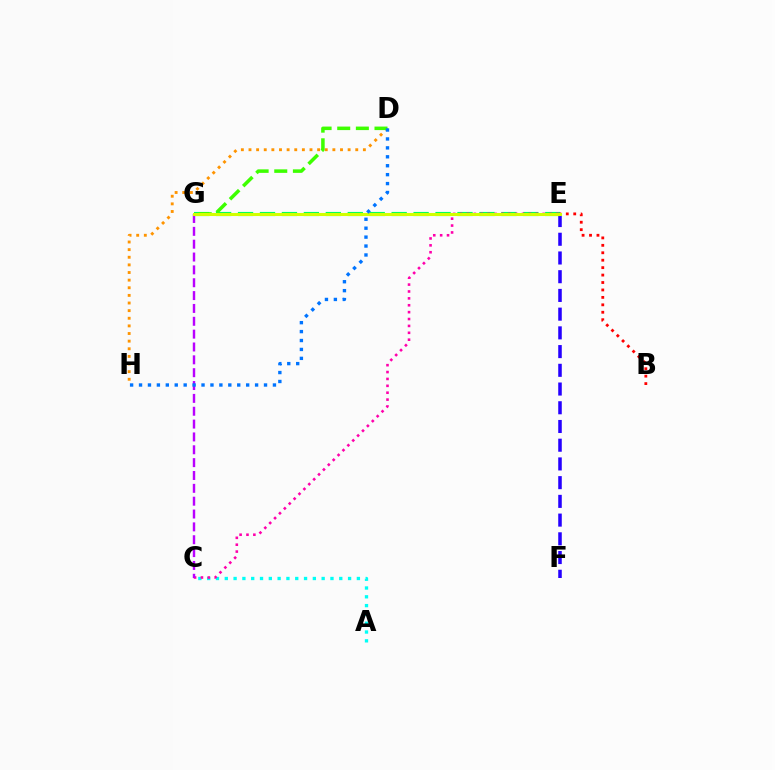{('E', 'F'): [{'color': '#2500ff', 'line_style': 'dashed', 'thickness': 2.54}], ('A', 'C'): [{'color': '#00fff6', 'line_style': 'dotted', 'thickness': 2.39}], ('E', 'G'): [{'color': '#00ff5c', 'line_style': 'dashed', 'thickness': 2.98}, {'color': '#d1ff00', 'line_style': 'solid', 'thickness': 2.21}], ('B', 'E'): [{'color': '#ff0000', 'line_style': 'dotted', 'thickness': 2.02}], ('C', 'E'): [{'color': '#ff00ac', 'line_style': 'dotted', 'thickness': 1.87}], ('D', 'H'): [{'color': '#ff9400', 'line_style': 'dotted', 'thickness': 2.07}, {'color': '#0074ff', 'line_style': 'dotted', 'thickness': 2.43}], ('D', 'G'): [{'color': '#3dff00', 'line_style': 'dashed', 'thickness': 2.53}], ('C', 'G'): [{'color': '#b900ff', 'line_style': 'dashed', 'thickness': 1.75}]}